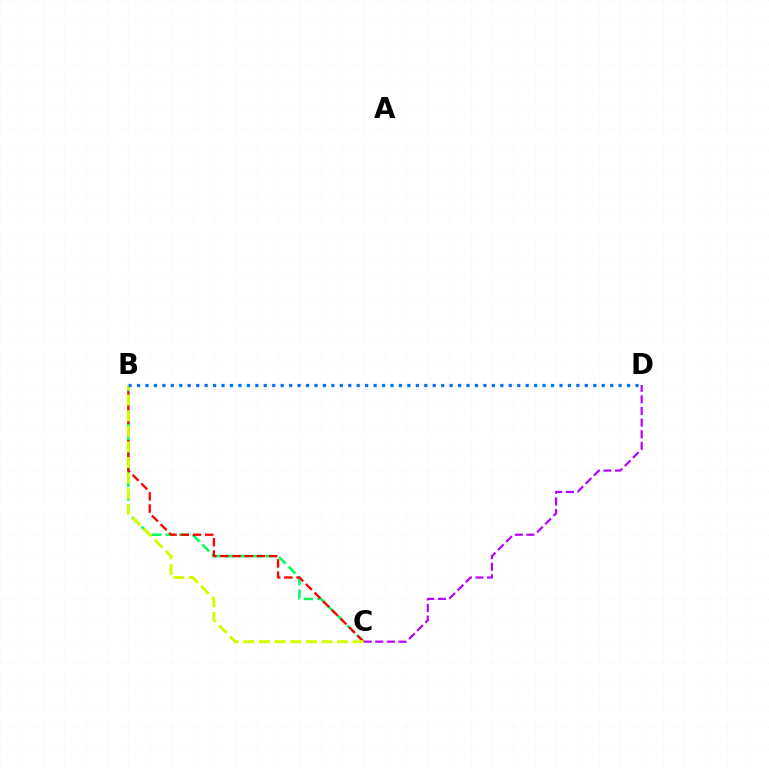{('B', 'C'): [{'color': '#00ff5c', 'line_style': 'dashed', 'thickness': 1.85}, {'color': '#ff0000', 'line_style': 'dashed', 'thickness': 1.66}, {'color': '#d1ff00', 'line_style': 'dashed', 'thickness': 2.12}], ('C', 'D'): [{'color': '#b900ff', 'line_style': 'dashed', 'thickness': 1.58}], ('B', 'D'): [{'color': '#0074ff', 'line_style': 'dotted', 'thickness': 2.3}]}